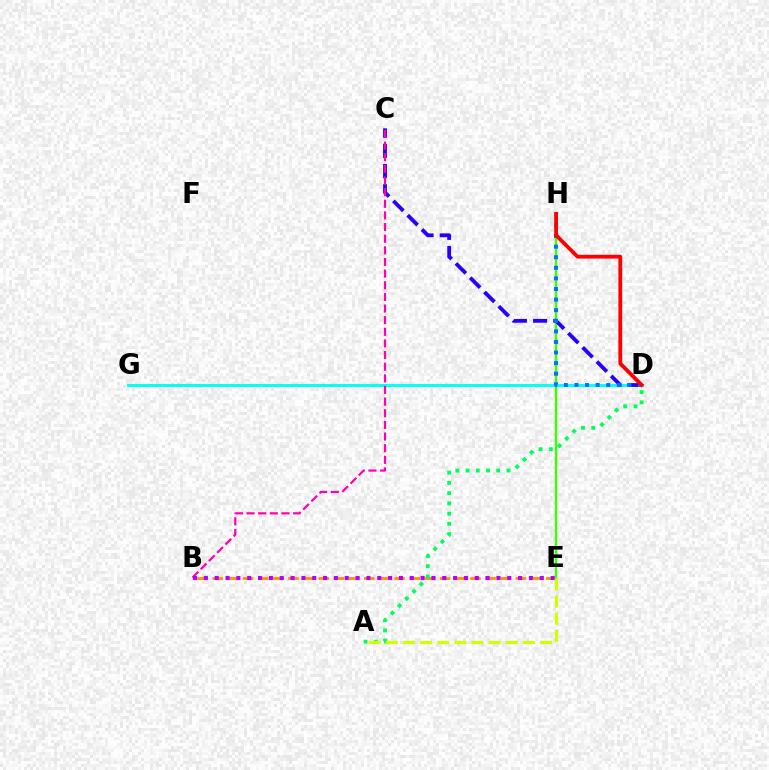{('B', 'E'): [{'color': '#ff9400', 'line_style': 'dashed', 'thickness': 2.06}, {'color': '#b900ff', 'line_style': 'dotted', 'thickness': 2.94}], ('E', 'H'): [{'color': '#3dff00', 'line_style': 'solid', 'thickness': 1.73}], ('D', 'G'): [{'color': '#00fff6', 'line_style': 'solid', 'thickness': 2.08}], ('C', 'D'): [{'color': '#2500ff', 'line_style': 'dashed', 'thickness': 2.74}], ('A', 'D'): [{'color': '#00ff5c', 'line_style': 'dotted', 'thickness': 2.78}], ('B', 'C'): [{'color': '#ff00ac', 'line_style': 'dashed', 'thickness': 1.58}], ('D', 'H'): [{'color': '#0074ff', 'line_style': 'dotted', 'thickness': 2.88}, {'color': '#ff0000', 'line_style': 'solid', 'thickness': 2.75}], ('A', 'E'): [{'color': '#d1ff00', 'line_style': 'dashed', 'thickness': 2.33}]}